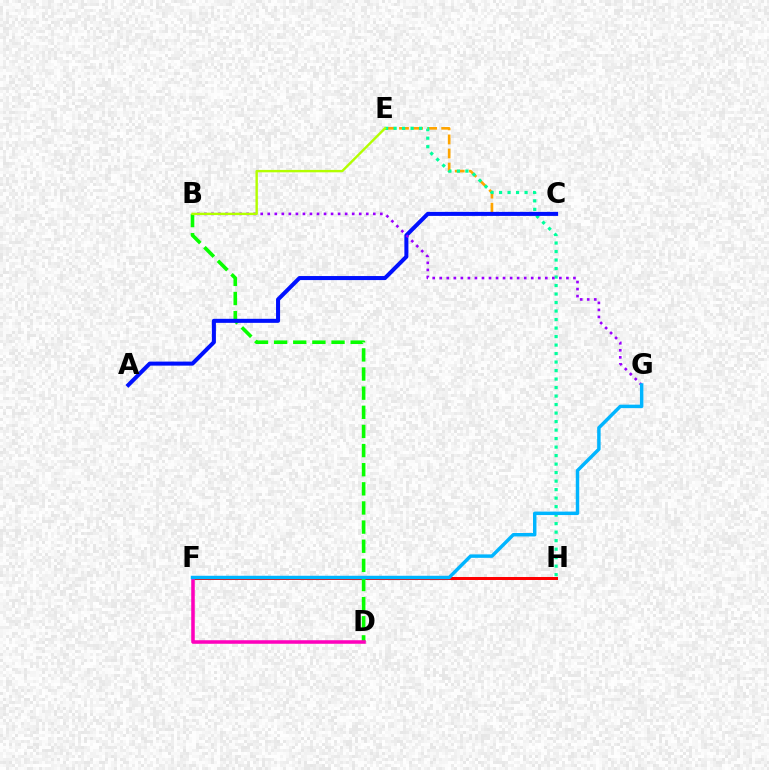{('F', 'H'): [{'color': '#ff0000', 'line_style': 'solid', 'thickness': 2.17}], ('B', 'D'): [{'color': '#08ff00', 'line_style': 'dashed', 'thickness': 2.6}], ('D', 'F'): [{'color': '#ff00bd', 'line_style': 'solid', 'thickness': 2.55}], ('C', 'E'): [{'color': '#ffa500', 'line_style': 'dashed', 'thickness': 1.91}], ('E', 'H'): [{'color': '#00ff9d', 'line_style': 'dotted', 'thickness': 2.31}], ('A', 'C'): [{'color': '#0010ff', 'line_style': 'solid', 'thickness': 2.9}], ('B', 'G'): [{'color': '#9b00ff', 'line_style': 'dotted', 'thickness': 1.91}], ('B', 'E'): [{'color': '#b3ff00', 'line_style': 'solid', 'thickness': 1.73}], ('F', 'G'): [{'color': '#00b5ff', 'line_style': 'solid', 'thickness': 2.49}]}